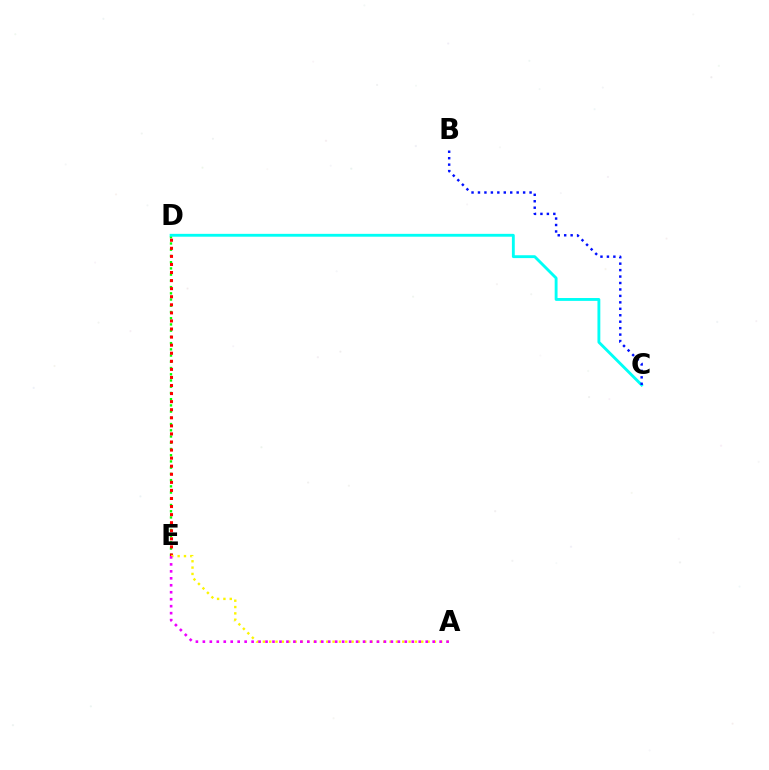{('D', 'E'): [{'color': '#08ff00', 'line_style': 'dotted', 'thickness': 1.69}, {'color': '#ff0000', 'line_style': 'dotted', 'thickness': 2.19}], ('C', 'D'): [{'color': '#00fff6', 'line_style': 'solid', 'thickness': 2.06}], ('A', 'E'): [{'color': '#fcf500', 'line_style': 'dotted', 'thickness': 1.72}, {'color': '#ee00ff', 'line_style': 'dotted', 'thickness': 1.89}], ('B', 'C'): [{'color': '#0010ff', 'line_style': 'dotted', 'thickness': 1.75}]}